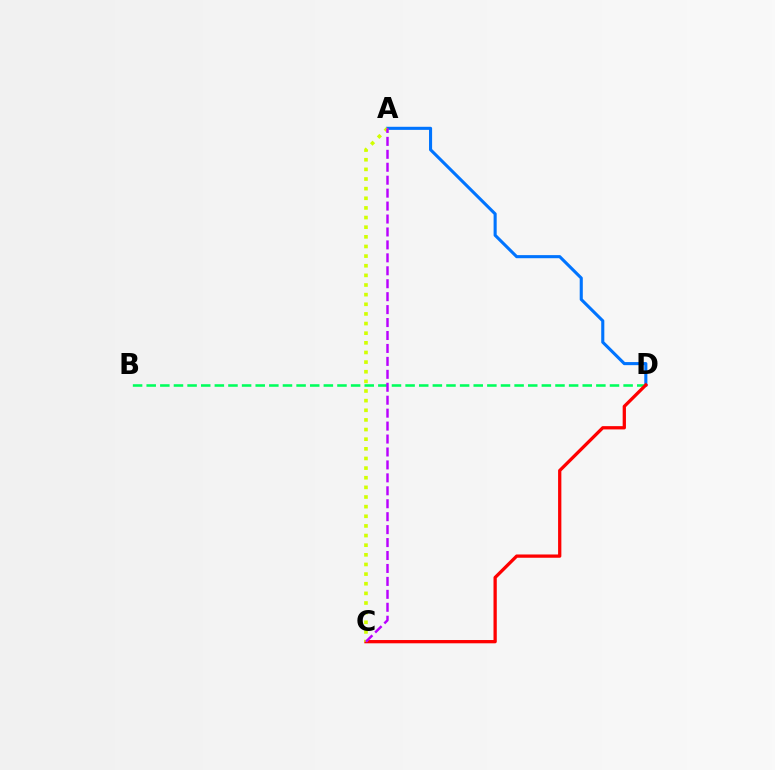{('A', 'D'): [{'color': '#0074ff', 'line_style': 'solid', 'thickness': 2.22}], ('B', 'D'): [{'color': '#00ff5c', 'line_style': 'dashed', 'thickness': 1.85}], ('C', 'D'): [{'color': '#ff0000', 'line_style': 'solid', 'thickness': 2.36}], ('A', 'C'): [{'color': '#d1ff00', 'line_style': 'dotted', 'thickness': 2.62}, {'color': '#b900ff', 'line_style': 'dashed', 'thickness': 1.76}]}